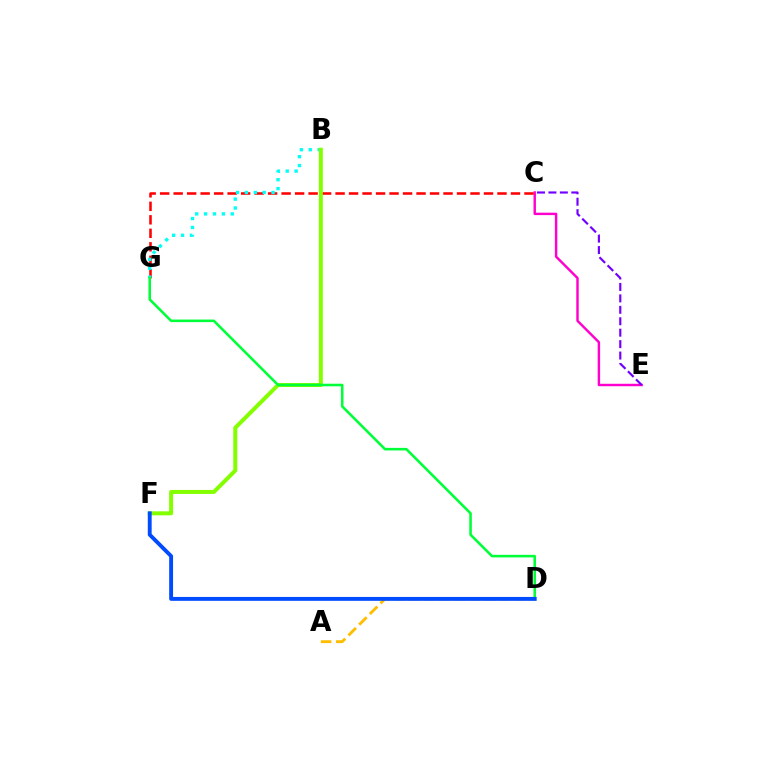{('C', 'E'): [{'color': '#ff00cf', 'line_style': 'solid', 'thickness': 1.75}, {'color': '#7200ff', 'line_style': 'dashed', 'thickness': 1.55}], ('C', 'G'): [{'color': '#ff0000', 'line_style': 'dashed', 'thickness': 1.83}], ('B', 'G'): [{'color': '#00fff6', 'line_style': 'dotted', 'thickness': 2.41}], ('B', 'F'): [{'color': '#84ff00', 'line_style': 'solid', 'thickness': 2.88}], ('A', 'D'): [{'color': '#ffbd00', 'line_style': 'dashed', 'thickness': 2.05}], ('D', 'G'): [{'color': '#00ff39', 'line_style': 'solid', 'thickness': 1.85}], ('D', 'F'): [{'color': '#004bff', 'line_style': 'solid', 'thickness': 2.79}]}